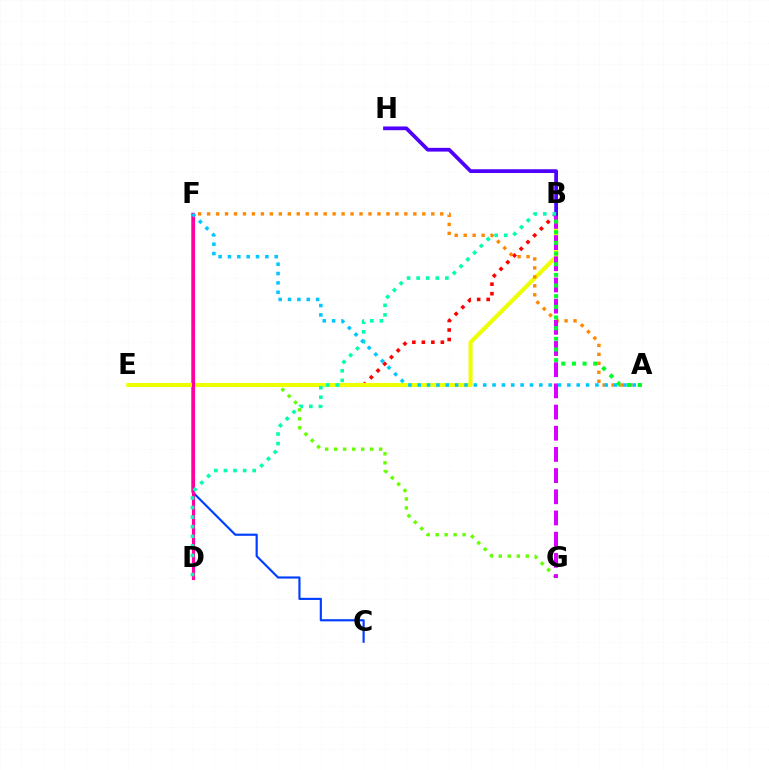{('B', 'E'): [{'color': '#ff0000', 'line_style': 'dotted', 'thickness': 2.58}, {'color': '#eeff00', 'line_style': 'solid', 'thickness': 2.93}], ('E', 'G'): [{'color': '#66ff00', 'line_style': 'dotted', 'thickness': 2.45}], ('C', 'F'): [{'color': '#003fff', 'line_style': 'solid', 'thickness': 1.56}], ('A', 'F'): [{'color': '#ff8800', 'line_style': 'dotted', 'thickness': 2.44}, {'color': '#00c7ff', 'line_style': 'dotted', 'thickness': 2.54}], ('D', 'F'): [{'color': '#ff00a0', 'line_style': 'solid', 'thickness': 2.27}], ('B', 'G'): [{'color': '#d600ff', 'line_style': 'dashed', 'thickness': 2.88}], ('B', 'H'): [{'color': '#4f00ff', 'line_style': 'solid', 'thickness': 2.69}], ('B', 'D'): [{'color': '#00ffaf', 'line_style': 'dotted', 'thickness': 2.6}], ('A', 'B'): [{'color': '#00ff27', 'line_style': 'dotted', 'thickness': 2.9}]}